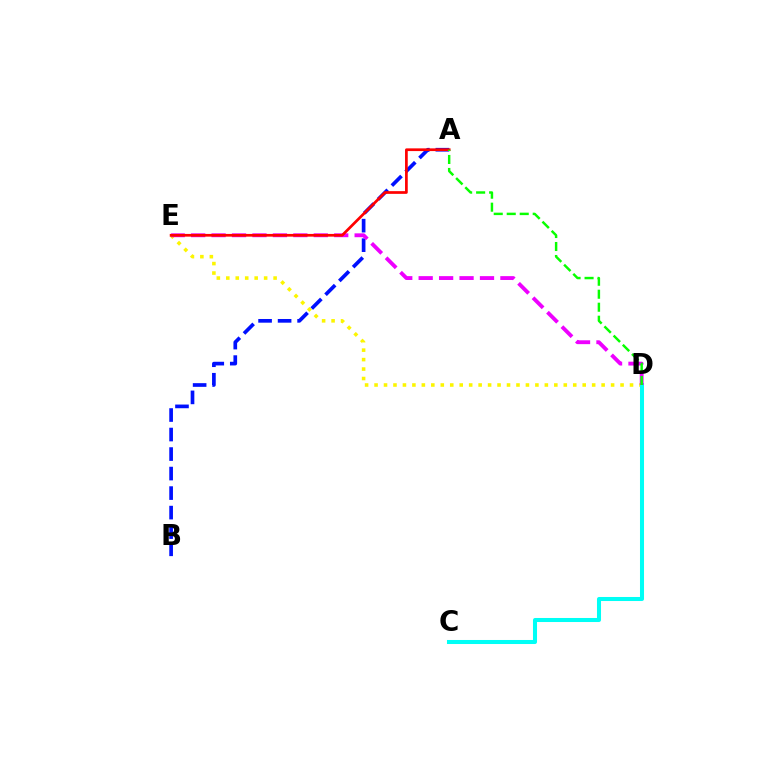{('D', 'E'): [{'color': '#fcf500', 'line_style': 'dotted', 'thickness': 2.57}, {'color': '#ee00ff', 'line_style': 'dashed', 'thickness': 2.78}], ('C', 'D'): [{'color': '#00fff6', 'line_style': 'solid', 'thickness': 2.91}], ('A', 'B'): [{'color': '#0010ff', 'line_style': 'dashed', 'thickness': 2.65}], ('A', 'E'): [{'color': '#ff0000', 'line_style': 'solid', 'thickness': 1.95}], ('A', 'D'): [{'color': '#08ff00', 'line_style': 'dashed', 'thickness': 1.77}]}